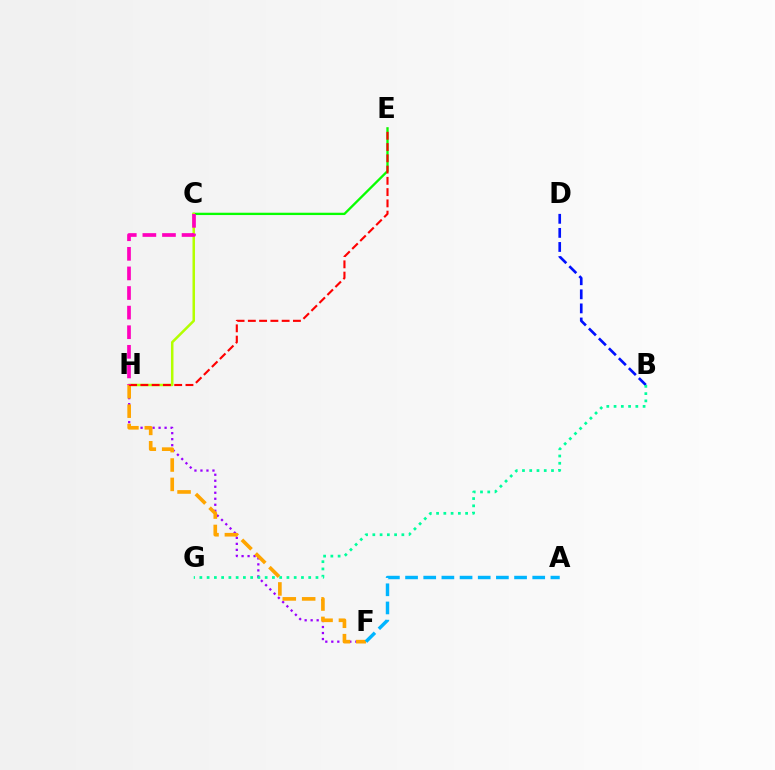{('F', 'H'): [{'color': '#9b00ff', 'line_style': 'dotted', 'thickness': 1.63}, {'color': '#ffa500', 'line_style': 'dashed', 'thickness': 2.63}], ('C', 'E'): [{'color': '#08ff00', 'line_style': 'solid', 'thickness': 1.67}], ('C', 'H'): [{'color': '#b3ff00', 'line_style': 'solid', 'thickness': 1.81}, {'color': '#ff00bd', 'line_style': 'dashed', 'thickness': 2.66}], ('B', 'D'): [{'color': '#0010ff', 'line_style': 'dashed', 'thickness': 1.91}], ('E', 'H'): [{'color': '#ff0000', 'line_style': 'dashed', 'thickness': 1.53}], ('A', 'F'): [{'color': '#00b5ff', 'line_style': 'dashed', 'thickness': 2.47}], ('B', 'G'): [{'color': '#00ff9d', 'line_style': 'dotted', 'thickness': 1.97}]}